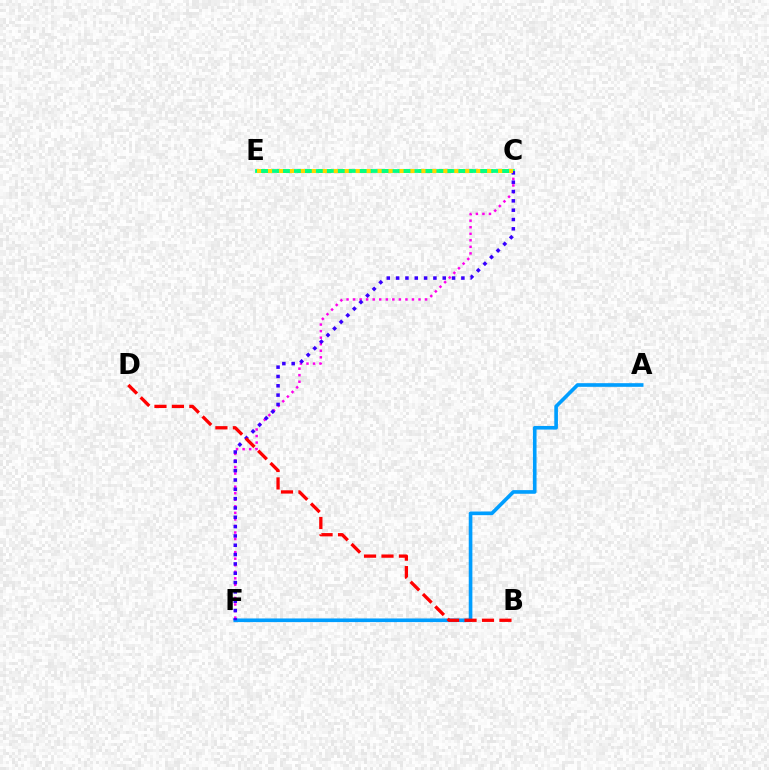{('C', 'F'): [{'color': '#ff00ed', 'line_style': 'dotted', 'thickness': 1.78}, {'color': '#3700ff', 'line_style': 'dotted', 'thickness': 2.53}], ('C', 'E'): [{'color': '#4fff00', 'line_style': 'dashed', 'thickness': 2.74}, {'color': '#00ff86', 'line_style': 'solid', 'thickness': 2.71}, {'color': '#ffd500', 'line_style': 'dotted', 'thickness': 2.98}], ('A', 'F'): [{'color': '#009eff', 'line_style': 'solid', 'thickness': 2.62}], ('B', 'D'): [{'color': '#ff0000', 'line_style': 'dashed', 'thickness': 2.37}]}